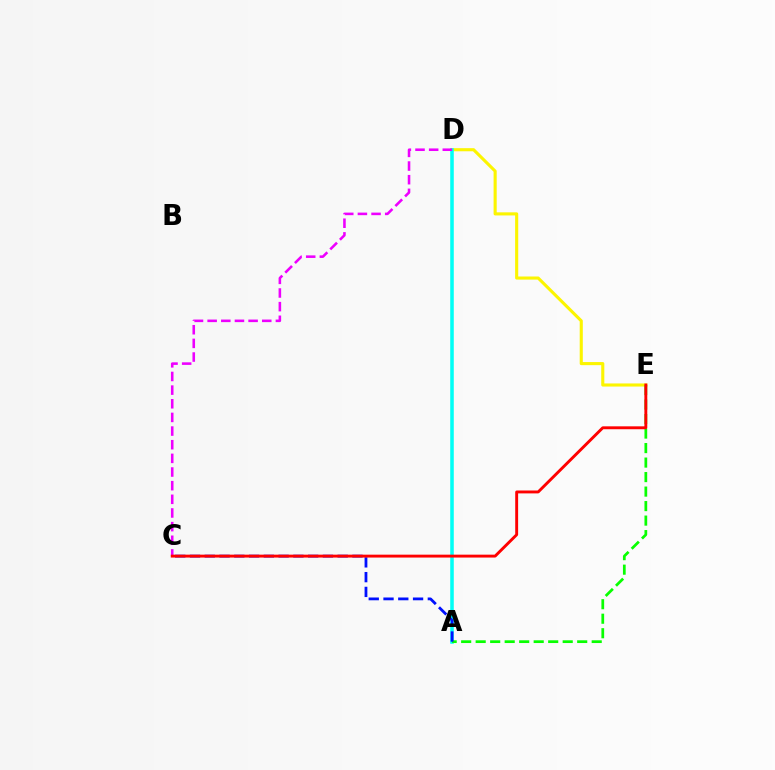{('D', 'E'): [{'color': '#fcf500', 'line_style': 'solid', 'thickness': 2.23}], ('A', 'D'): [{'color': '#00fff6', 'line_style': 'solid', 'thickness': 2.55}], ('C', 'D'): [{'color': '#ee00ff', 'line_style': 'dashed', 'thickness': 1.85}], ('A', 'E'): [{'color': '#08ff00', 'line_style': 'dashed', 'thickness': 1.97}], ('A', 'C'): [{'color': '#0010ff', 'line_style': 'dashed', 'thickness': 2.01}], ('C', 'E'): [{'color': '#ff0000', 'line_style': 'solid', 'thickness': 2.09}]}